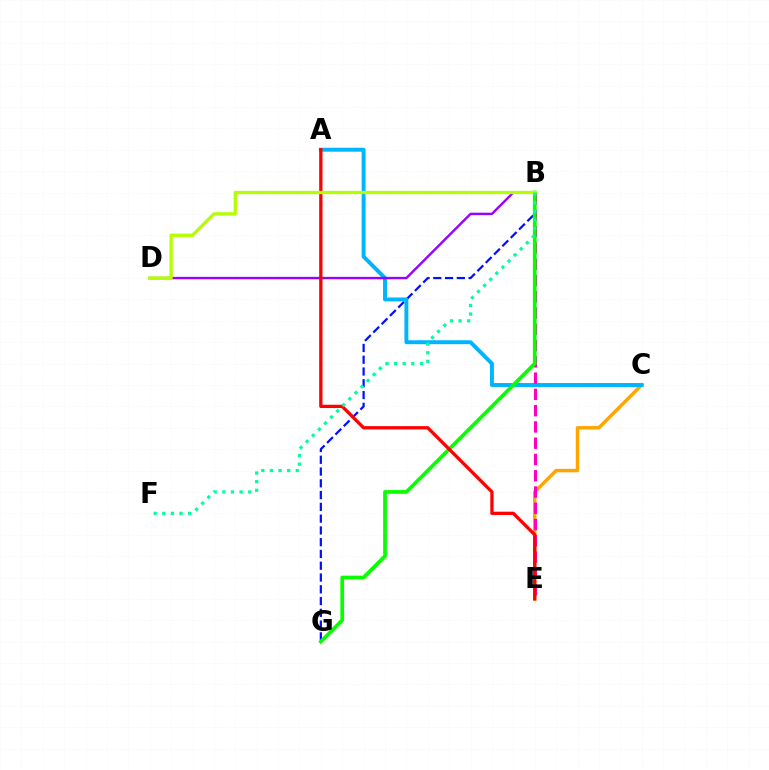{('B', 'G'): [{'color': '#0010ff', 'line_style': 'dashed', 'thickness': 1.6}, {'color': '#08ff00', 'line_style': 'solid', 'thickness': 2.68}], ('C', 'E'): [{'color': '#ffa500', 'line_style': 'solid', 'thickness': 2.49}], ('A', 'C'): [{'color': '#00b5ff', 'line_style': 'solid', 'thickness': 2.83}], ('B', 'E'): [{'color': '#ff00bd', 'line_style': 'dashed', 'thickness': 2.21}], ('B', 'D'): [{'color': '#9b00ff', 'line_style': 'solid', 'thickness': 1.73}, {'color': '#b3ff00', 'line_style': 'solid', 'thickness': 2.37}], ('A', 'E'): [{'color': '#ff0000', 'line_style': 'solid', 'thickness': 2.37}], ('B', 'F'): [{'color': '#00ff9d', 'line_style': 'dotted', 'thickness': 2.34}]}